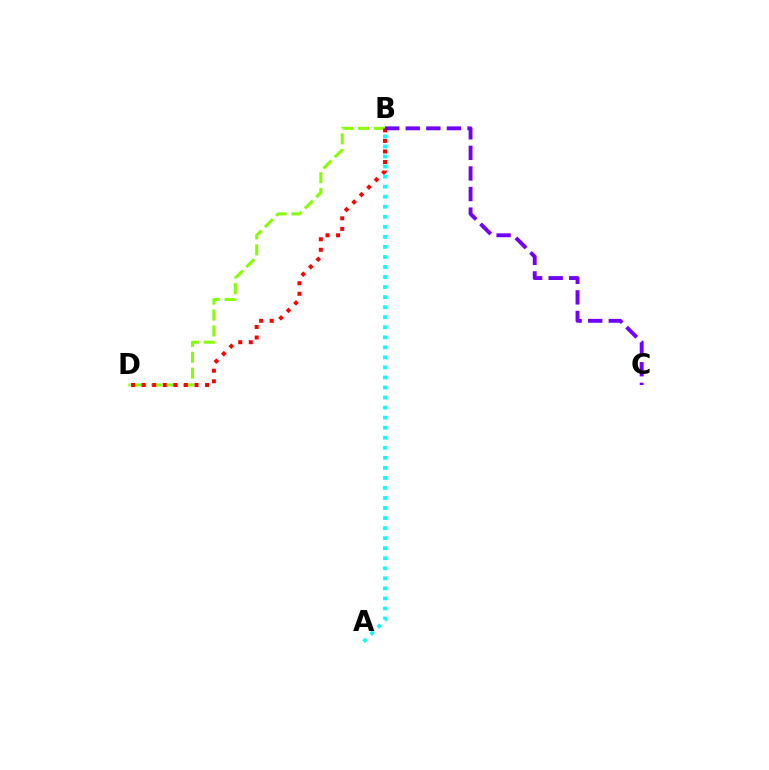{('B', 'D'): [{'color': '#84ff00', 'line_style': 'dashed', 'thickness': 2.16}, {'color': '#ff0000', 'line_style': 'dotted', 'thickness': 2.87}], ('A', 'B'): [{'color': '#00fff6', 'line_style': 'dotted', 'thickness': 2.73}], ('B', 'C'): [{'color': '#7200ff', 'line_style': 'dashed', 'thickness': 2.8}]}